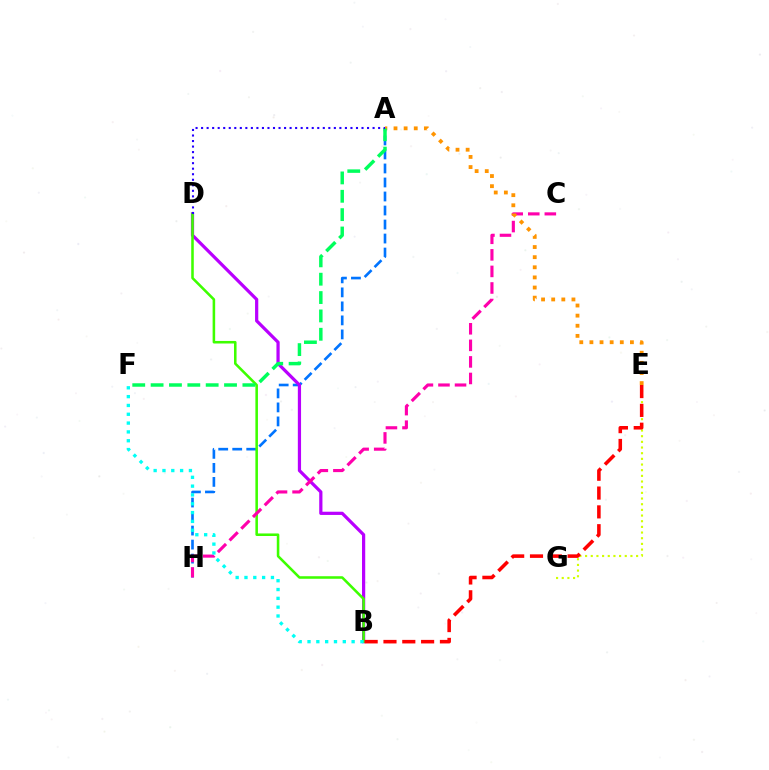{('A', 'H'): [{'color': '#0074ff', 'line_style': 'dashed', 'thickness': 1.9}], ('B', 'D'): [{'color': '#b900ff', 'line_style': 'solid', 'thickness': 2.32}, {'color': '#3dff00', 'line_style': 'solid', 'thickness': 1.84}], ('E', 'G'): [{'color': '#d1ff00', 'line_style': 'dotted', 'thickness': 1.54}], ('C', 'H'): [{'color': '#ff00ac', 'line_style': 'dashed', 'thickness': 2.25}], ('B', 'E'): [{'color': '#ff0000', 'line_style': 'dashed', 'thickness': 2.56}], ('A', 'E'): [{'color': '#ff9400', 'line_style': 'dotted', 'thickness': 2.75}], ('A', 'F'): [{'color': '#00ff5c', 'line_style': 'dashed', 'thickness': 2.49}], ('B', 'F'): [{'color': '#00fff6', 'line_style': 'dotted', 'thickness': 2.4}], ('A', 'D'): [{'color': '#2500ff', 'line_style': 'dotted', 'thickness': 1.5}]}